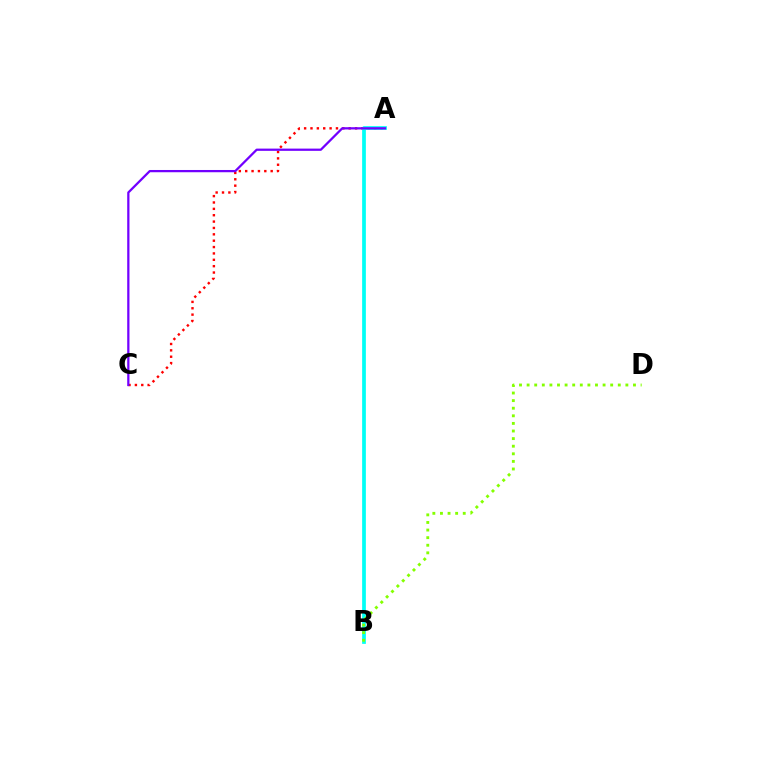{('A', 'C'): [{'color': '#ff0000', 'line_style': 'dotted', 'thickness': 1.73}, {'color': '#7200ff', 'line_style': 'solid', 'thickness': 1.62}], ('A', 'B'): [{'color': '#00fff6', 'line_style': 'solid', 'thickness': 2.68}], ('B', 'D'): [{'color': '#84ff00', 'line_style': 'dotted', 'thickness': 2.06}]}